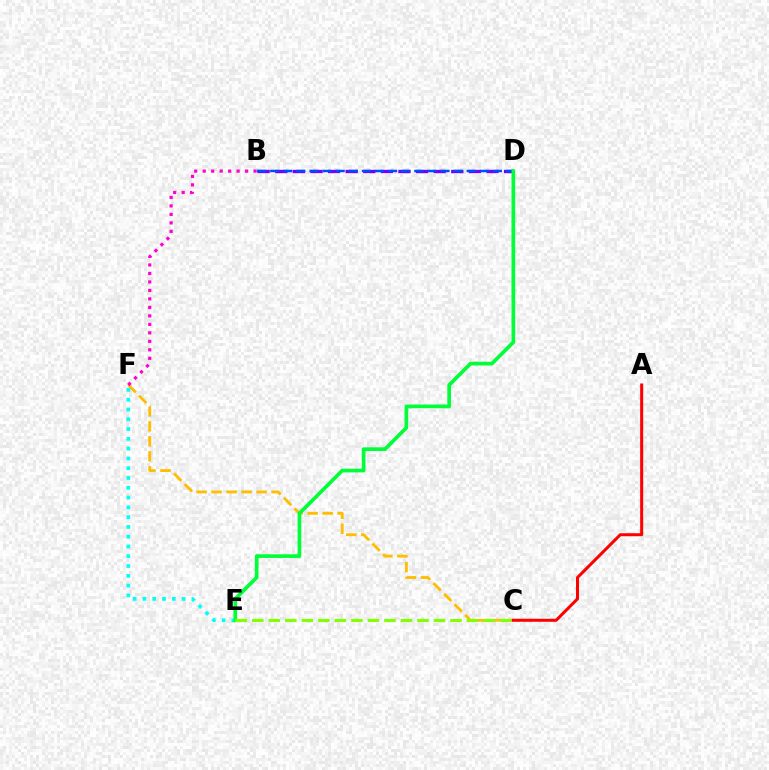{('C', 'F'): [{'color': '#ffbd00', 'line_style': 'dashed', 'thickness': 2.04}], ('E', 'F'): [{'color': '#00fff6', 'line_style': 'dotted', 'thickness': 2.66}], ('B', 'D'): [{'color': '#7200ff', 'line_style': 'dashed', 'thickness': 2.39}, {'color': '#004bff', 'line_style': 'dashed', 'thickness': 1.78}], ('B', 'F'): [{'color': '#ff00cf', 'line_style': 'dotted', 'thickness': 2.31}], ('A', 'C'): [{'color': '#ff0000', 'line_style': 'solid', 'thickness': 2.18}], ('D', 'E'): [{'color': '#00ff39', 'line_style': 'solid', 'thickness': 2.65}], ('C', 'E'): [{'color': '#84ff00', 'line_style': 'dashed', 'thickness': 2.24}]}